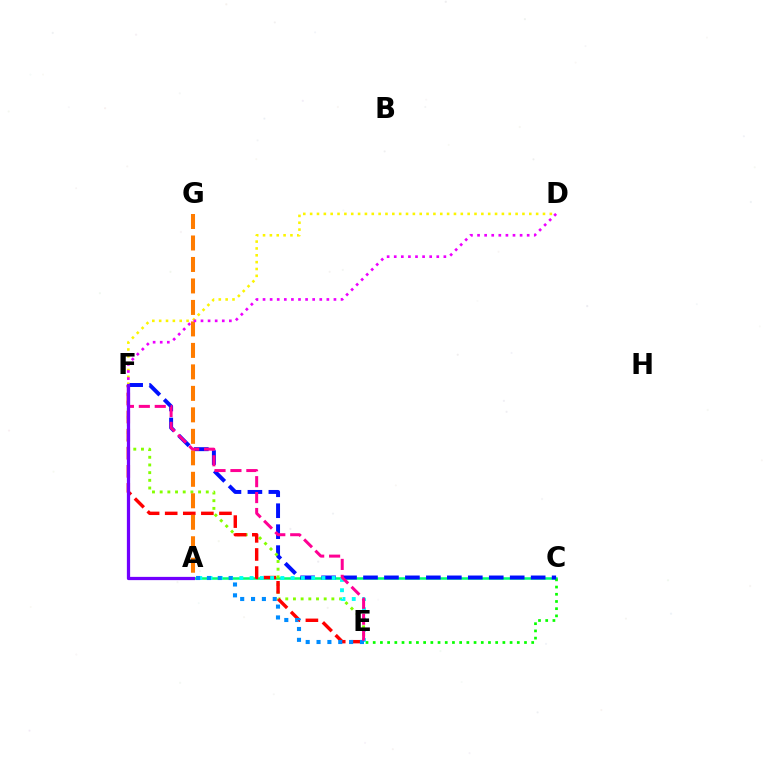{('A', 'C'): [{'color': '#00ff74', 'line_style': 'solid', 'thickness': 1.81}], ('C', 'E'): [{'color': '#08ff00', 'line_style': 'dotted', 'thickness': 1.96}], ('C', 'F'): [{'color': '#0010ff', 'line_style': 'dashed', 'thickness': 2.85}], ('D', 'F'): [{'color': '#fcf500', 'line_style': 'dotted', 'thickness': 1.86}, {'color': '#ee00ff', 'line_style': 'dotted', 'thickness': 1.93}], ('E', 'F'): [{'color': '#84ff00', 'line_style': 'dotted', 'thickness': 2.09}, {'color': '#ff0000', 'line_style': 'dashed', 'thickness': 2.46}, {'color': '#ff0094', 'line_style': 'dashed', 'thickness': 2.16}], ('A', 'E'): [{'color': '#00fff6', 'line_style': 'dotted', 'thickness': 2.79}, {'color': '#008cff', 'line_style': 'dotted', 'thickness': 2.95}], ('A', 'G'): [{'color': '#ff7c00', 'line_style': 'dashed', 'thickness': 2.92}], ('A', 'F'): [{'color': '#7200ff', 'line_style': 'solid', 'thickness': 2.33}]}